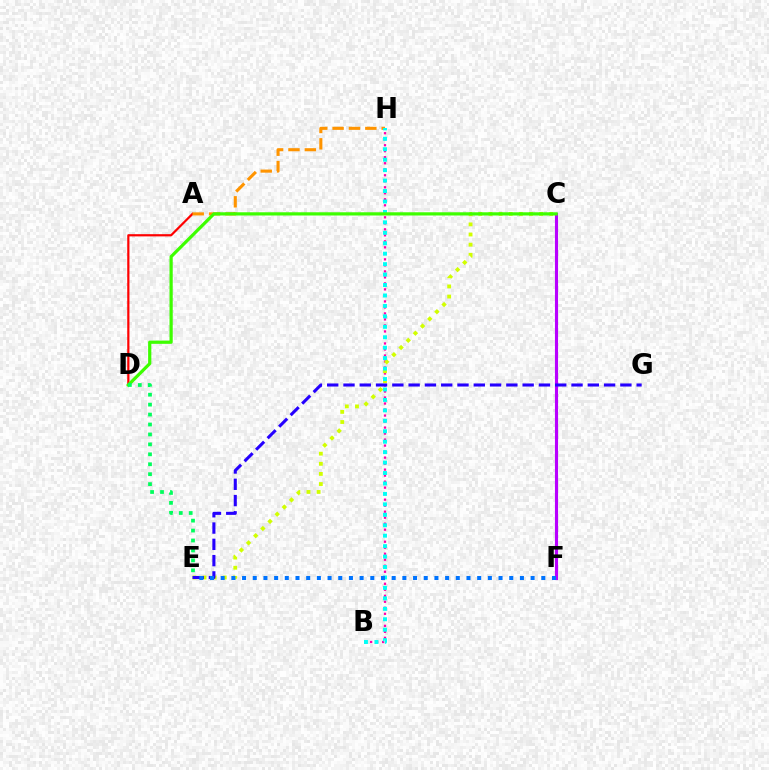{('B', 'H'): [{'color': '#ff00ac', 'line_style': 'dotted', 'thickness': 1.63}, {'color': '#00fff6', 'line_style': 'dotted', 'thickness': 2.84}], ('A', 'D'): [{'color': '#ff0000', 'line_style': 'solid', 'thickness': 1.59}], ('A', 'H'): [{'color': '#ff9400', 'line_style': 'dashed', 'thickness': 2.22}], ('C', 'F'): [{'color': '#b900ff', 'line_style': 'solid', 'thickness': 2.24}], ('C', 'E'): [{'color': '#d1ff00', 'line_style': 'dotted', 'thickness': 2.75}], ('C', 'D'): [{'color': '#3dff00', 'line_style': 'solid', 'thickness': 2.32}], ('E', 'G'): [{'color': '#2500ff', 'line_style': 'dashed', 'thickness': 2.21}], ('E', 'F'): [{'color': '#0074ff', 'line_style': 'dotted', 'thickness': 2.9}], ('D', 'E'): [{'color': '#00ff5c', 'line_style': 'dotted', 'thickness': 2.7}]}